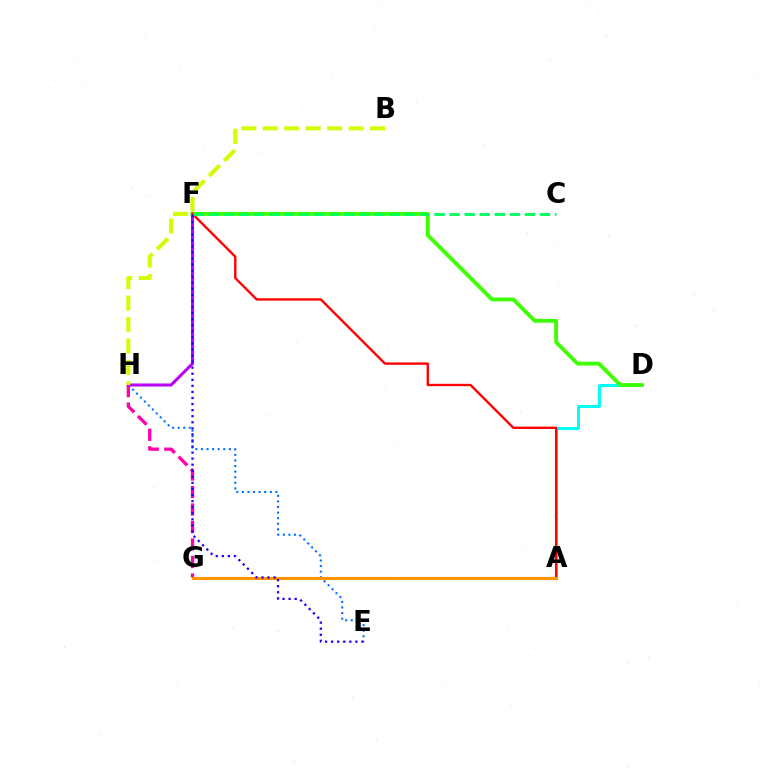{('E', 'H'): [{'color': '#0074ff', 'line_style': 'dotted', 'thickness': 1.52}], ('G', 'H'): [{'color': '#ff00ac', 'line_style': 'dashed', 'thickness': 2.38}], ('F', 'H'): [{'color': '#b900ff', 'line_style': 'solid', 'thickness': 2.19}], ('A', 'D'): [{'color': '#00fff6', 'line_style': 'solid', 'thickness': 2.18}], ('D', 'F'): [{'color': '#3dff00', 'line_style': 'solid', 'thickness': 2.76}], ('B', 'H'): [{'color': '#d1ff00', 'line_style': 'dashed', 'thickness': 2.92}], ('A', 'F'): [{'color': '#ff0000', 'line_style': 'solid', 'thickness': 1.7}], ('C', 'F'): [{'color': '#00ff5c', 'line_style': 'dashed', 'thickness': 2.05}], ('A', 'G'): [{'color': '#ff9400', 'line_style': 'solid', 'thickness': 2.22}], ('E', 'F'): [{'color': '#2500ff', 'line_style': 'dotted', 'thickness': 1.65}]}